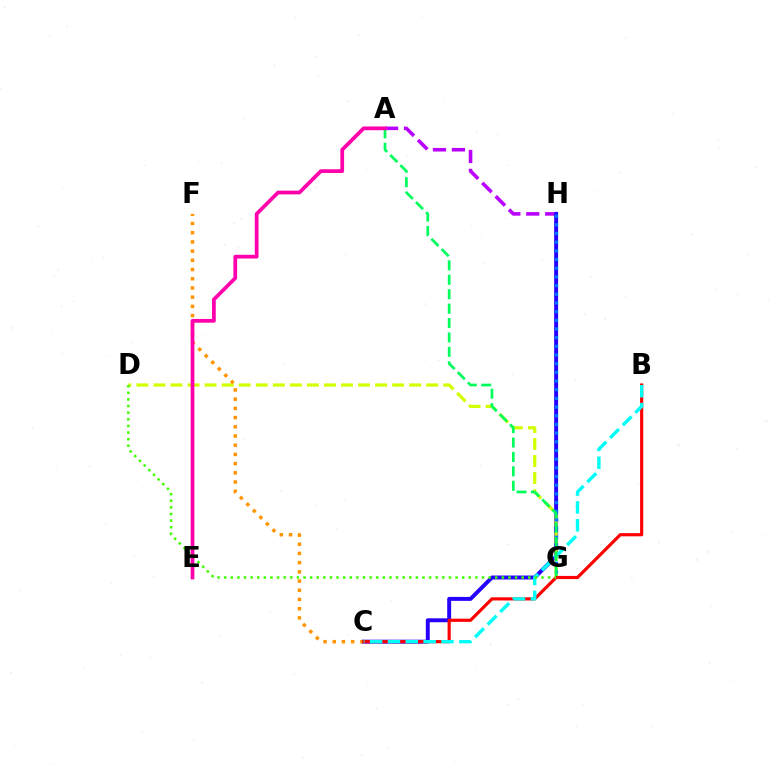{('A', 'H'): [{'color': '#b900ff', 'line_style': 'dashed', 'thickness': 2.57}], ('C', 'H'): [{'color': '#2500ff', 'line_style': 'solid', 'thickness': 2.84}], ('D', 'G'): [{'color': '#d1ff00', 'line_style': 'dashed', 'thickness': 2.32}, {'color': '#3dff00', 'line_style': 'dotted', 'thickness': 1.8}], ('C', 'F'): [{'color': '#ff9400', 'line_style': 'dotted', 'thickness': 2.5}], ('G', 'H'): [{'color': '#0074ff', 'line_style': 'dotted', 'thickness': 2.36}], ('B', 'C'): [{'color': '#ff0000', 'line_style': 'solid', 'thickness': 2.28}, {'color': '#00fff6', 'line_style': 'dashed', 'thickness': 2.42}], ('A', 'G'): [{'color': '#00ff5c', 'line_style': 'dashed', 'thickness': 1.96}], ('A', 'E'): [{'color': '#ff00ac', 'line_style': 'solid', 'thickness': 2.69}]}